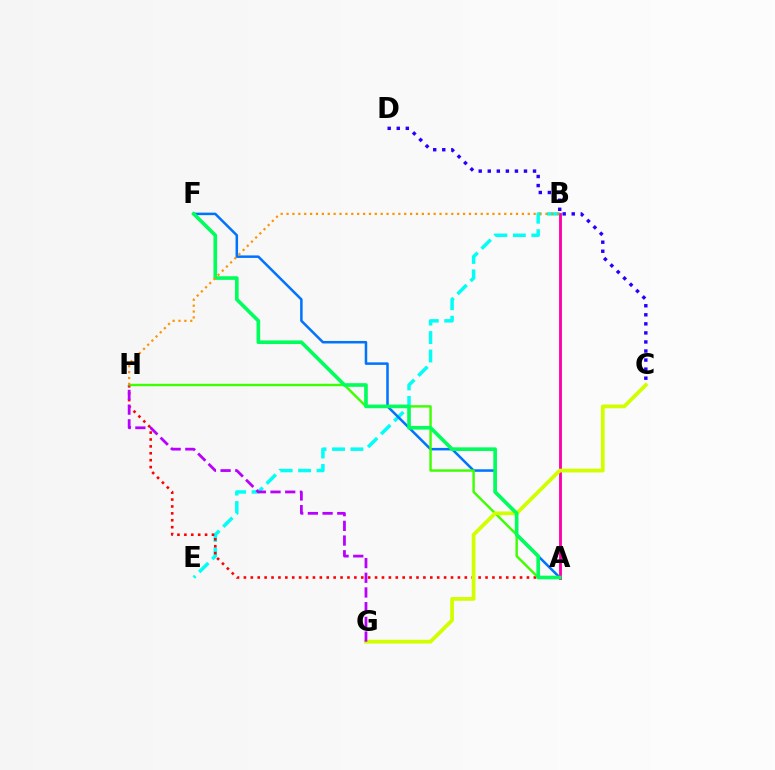{('B', 'E'): [{'color': '#00fff6', 'line_style': 'dashed', 'thickness': 2.5}], ('A', 'F'): [{'color': '#0074ff', 'line_style': 'solid', 'thickness': 1.82}, {'color': '#00ff5c', 'line_style': 'solid', 'thickness': 2.62}], ('A', 'H'): [{'color': '#ff0000', 'line_style': 'dotted', 'thickness': 1.88}, {'color': '#3dff00', 'line_style': 'solid', 'thickness': 1.73}], ('A', 'B'): [{'color': '#ff00ac', 'line_style': 'solid', 'thickness': 2.06}], ('C', 'G'): [{'color': '#d1ff00', 'line_style': 'solid', 'thickness': 2.71}], ('C', 'D'): [{'color': '#2500ff', 'line_style': 'dotted', 'thickness': 2.46}], ('B', 'H'): [{'color': '#ff9400', 'line_style': 'dotted', 'thickness': 1.6}], ('G', 'H'): [{'color': '#b900ff', 'line_style': 'dashed', 'thickness': 2.0}]}